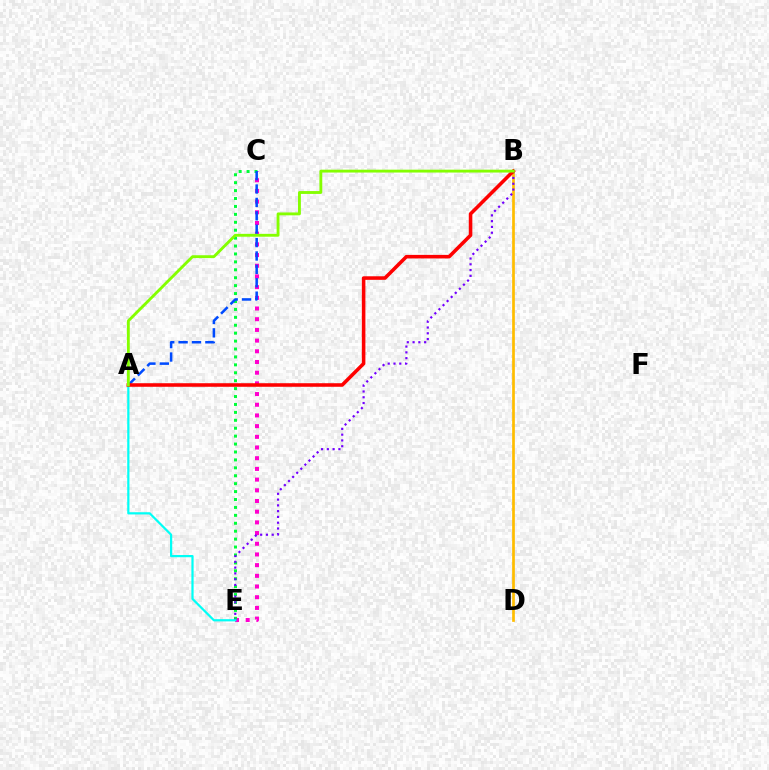{('B', 'D'): [{'color': '#ffbd00', 'line_style': 'solid', 'thickness': 1.95}], ('C', 'E'): [{'color': '#ff00cf', 'line_style': 'dotted', 'thickness': 2.91}, {'color': '#00ff39', 'line_style': 'dotted', 'thickness': 2.15}], ('B', 'E'): [{'color': '#7200ff', 'line_style': 'dotted', 'thickness': 1.57}], ('A', 'C'): [{'color': '#004bff', 'line_style': 'dashed', 'thickness': 1.82}], ('A', 'E'): [{'color': '#00fff6', 'line_style': 'solid', 'thickness': 1.6}], ('A', 'B'): [{'color': '#ff0000', 'line_style': 'solid', 'thickness': 2.56}, {'color': '#84ff00', 'line_style': 'solid', 'thickness': 2.06}]}